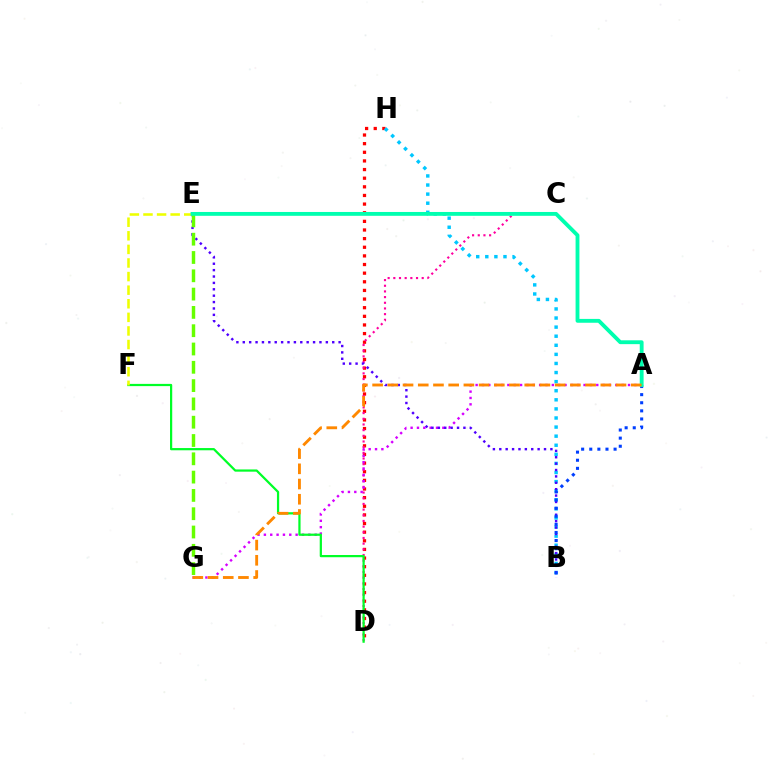{('D', 'H'): [{'color': '#ff0000', 'line_style': 'dotted', 'thickness': 2.35}], ('C', 'D'): [{'color': '#ff00a0', 'line_style': 'dotted', 'thickness': 1.54}], ('B', 'H'): [{'color': '#00c7ff', 'line_style': 'dotted', 'thickness': 2.47}], ('A', 'G'): [{'color': '#d600ff', 'line_style': 'dotted', 'thickness': 1.73}, {'color': '#ff8800', 'line_style': 'dashed', 'thickness': 2.07}], ('D', 'F'): [{'color': '#00ff27', 'line_style': 'solid', 'thickness': 1.6}], ('B', 'E'): [{'color': '#4f00ff', 'line_style': 'dotted', 'thickness': 1.74}], ('E', 'F'): [{'color': '#eeff00', 'line_style': 'dashed', 'thickness': 1.85}], ('E', 'G'): [{'color': '#66ff00', 'line_style': 'dashed', 'thickness': 2.49}], ('A', 'B'): [{'color': '#003fff', 'line_style': 'dotted', 'thickness': 2.2}], ('A', 'E'): [{'color': '#00ffaf', 'line_style': 'solid', 'thickness': 2.77}]}